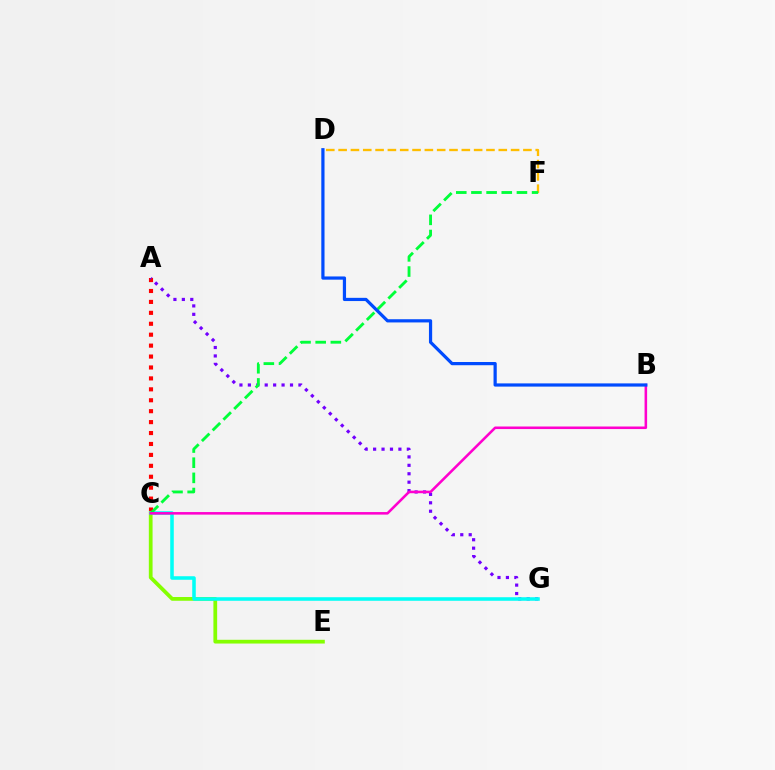{('A', 'C'): [{'color': '#ff0000', 'line_style': 'dotted', 'thickness': 2.97}], ('A', 'G'): [{'color': '#7200ff', 'line_style': 'dotted', 'thickness': 2.29}], ('C', 'E'): [{'color': '#84ff00', 'line_style': 'solid', 'thickness': 2.7}], ('C', 'G'): [{'color': '#00fff6', 'line_style': 'solid', 'thickness': 2.55}], ('D', 'F'): [{'color': '#ffbd00', 'line_style': 'dashed', 'thickness': 1.67}], ('C', 'F'): [{'color': '#00ff39', 'line_style': 'dashed', 'thickness': 2.06}], ('B', 'C'): [{'color': '#ff00cf', 'line_style': 'solid', 'thickness': 1.84}], ('B', 'D'): [{'color': '#004bff', 'line_style': 'solid', 'thickness': 2.31}]}